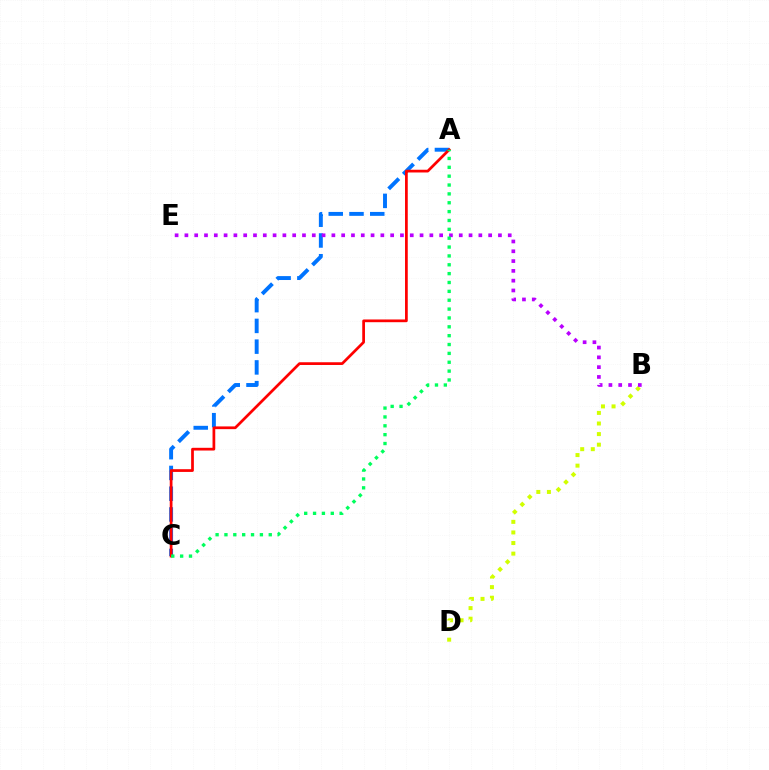{('B', 'D'): [{'color': '#d1ff00', 'line_style': 'dotted', 'thickness': 2.88}], ('A', 'C'): [{'color': '#0074ff', 'line_style': 'dashed', 'thickness': 2.82}, {'color': '#ff0000', 'line_style': 'solid', 'thickness': 1.97}, {'color': '#00ff5c', 'line_style': 'dotted', 'thickness': 2.41}], ('B', 'E'): [{'color': '#b900ff', 'line_style': 'dotted', 'thickness': 2.66}]}